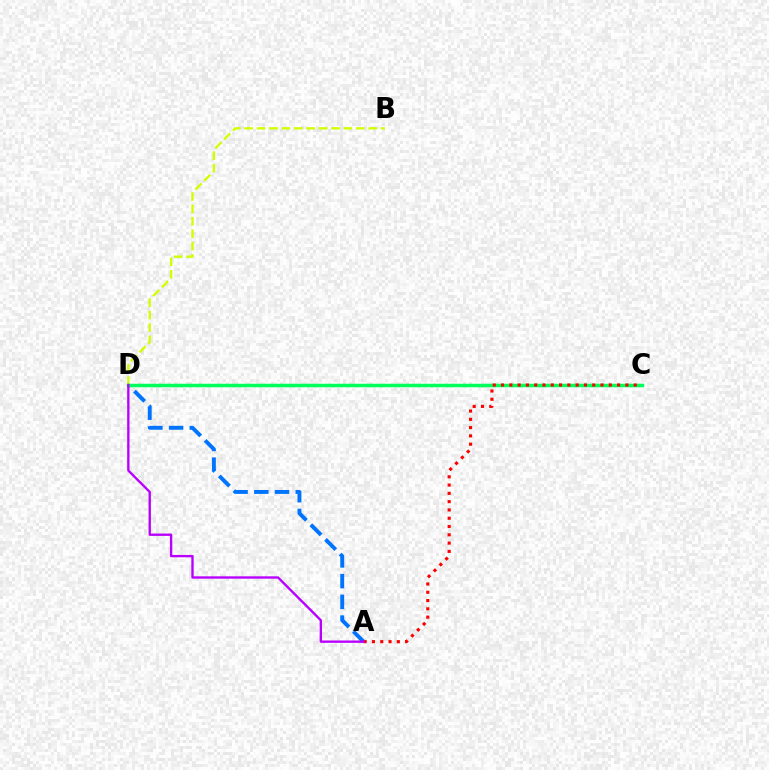{('A', 'D'): [{'color': '#0074ff', 'line_style': 'dashed', 'thickness': 2.81}, {'color': '#b900ff', 'line_style': 'solid', 'thickness': 1.7}], ('B', 'D'): [{'color': '#d1ff00', 'line_style': 'dashed', 'thickness': 1.69}], ('C', 'D'): [{'color': '#00ff5c', 'line_style': 'solid', 'thickness': 2.52}], ('A', 'C'): [{'color': '#ff0000', 'line_style': 'dotted', 'thickness': 2.25}]}